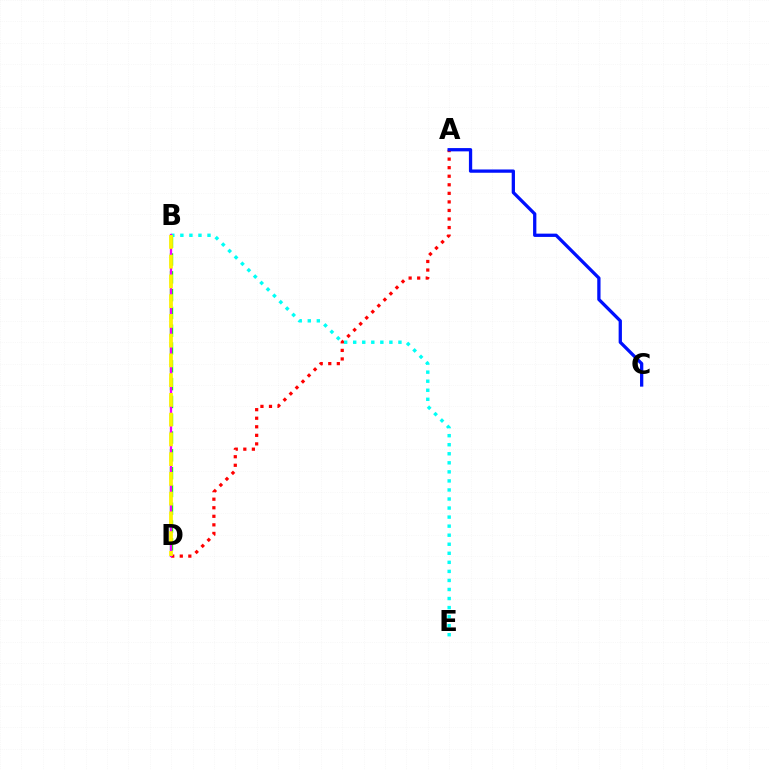{('B', 'D'): [{'color': '#08ff00', 'line_style': 'dashed', 'thickness': 2.42}, {'color': '#ee00ff', 'line_style': 'solid', 'thickness': 1.66}, {'color': '#fcf500', 'line_style': 'dashed', 'thickness': 2.68}], ('A', 'D'): [{'color': '#ff0000', 'line_style': 'dotted', 'thickness': 2.32}], ('B', 'E'): [{'color': '#00fff6', 'line_style': 'dotted', 'thickness': 2.46}], ('A', 'C'): [{'color': '#0010ff', 'line_style': 'solid', 'thickness': 2.36}]}